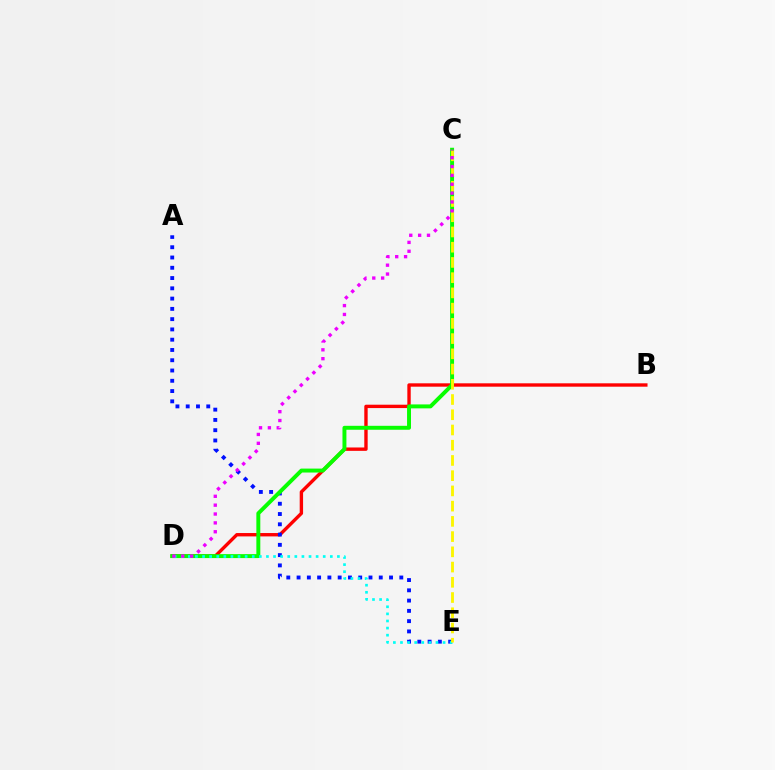{('B', 'D'): [{'color': '#ff0000', 'line_style': 'solid', 'thickness': 2.43}], ('A', 'E'): [{'color': '#0010ff', 'line_style': 'dotted', 'thickness': 2.79}], ('C', 'D'): [{'color': '#08ff00', 'line_style': 'solid', 'thickness': 2.84}, {'color': '#ee00ff', 'line_style': 'dotted', 'thickness': 2.41}], ('D', 'E'): [{'color': '#00fff6', 'line_style': 'dotted', 'thickness': 1.93}], ('C', 'E'): [{'color': '#fcf500', 'line_style': 'dashed', 'thickness': 2.07}]}